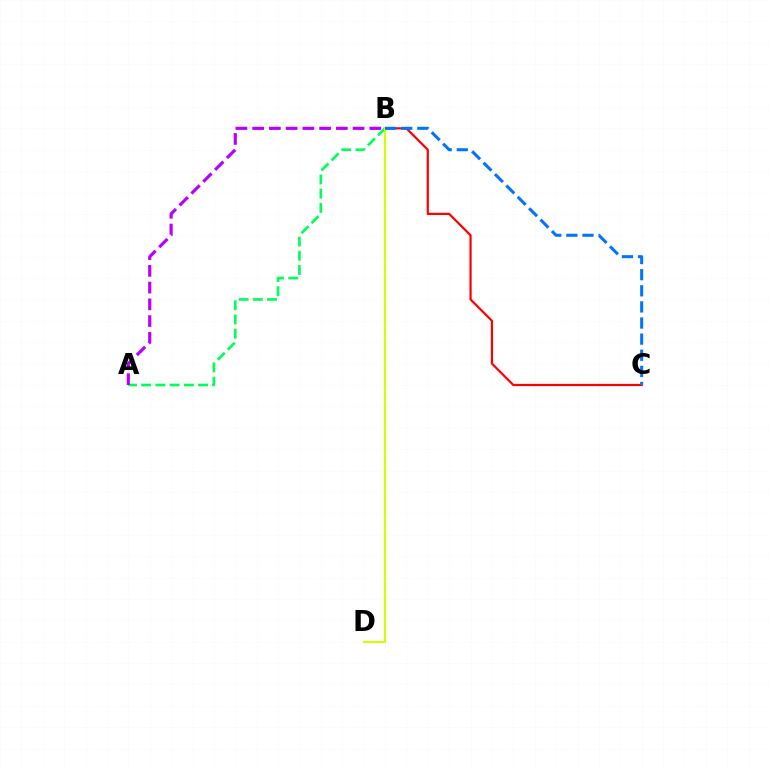{('B', 'C'): [{'color': '#ff0000', 'line_style': 'solid', 'thickness': 1.6}, {'color': '#0074ff', 'line_style': 'dashed', 'thickness': 2.19}], ('A', 'B'): [{'color': '#00ff5c', 'line_style': 'dashed', 'thickness': 1.93}, {'color': '#b900ff', 'line_style': 'dashed', 'thickness': 2.27}], ('B', 'D'): [{'color': '#d1ff00', 'line_style': 'solid', 'thickness': 1.55}]}